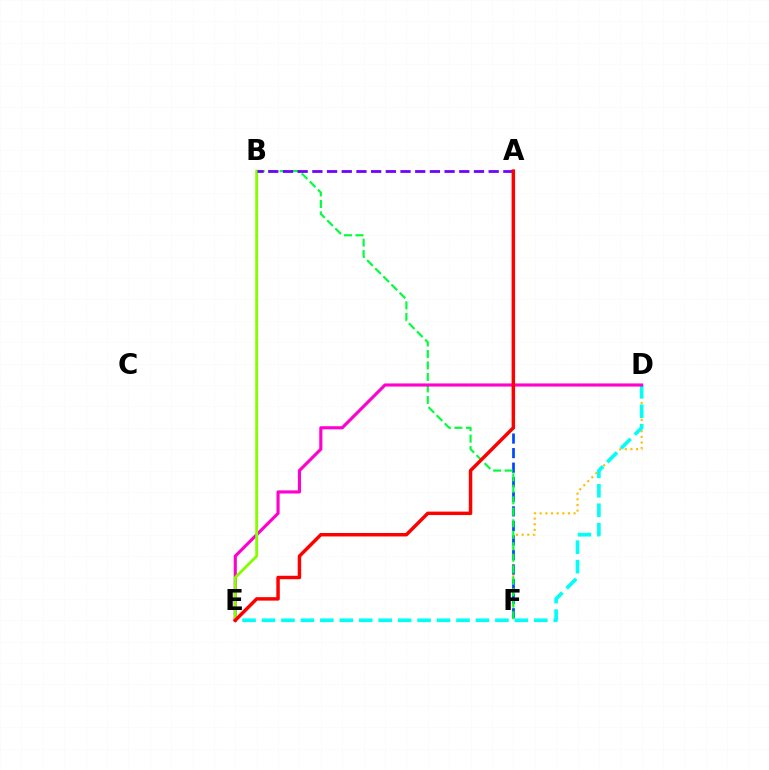{('D', 'F'): [{'color': '#ffbd00', 'line_style': 'dotted', 'thickness': 1.53}], ('A', 'F'): [{'color': '#004bff', 'line_style': 'dashed', 'thickness': 1.98}], ('D', 'E'): [{'color': '#00fff6', 'line_style': 'dashed', 'thickness': 2.64}, {'color': '#ff00cf', 'line_style': 'solid', 'thickness': 2.25}], ('B', 'F'): [{'color': '#00ff39', 'line_style': 'dashed', 'thickness': 1.56}], ('B', 'E'): [{'color': '#84ff00', 'line_style': 'solid', 'thickness': 2.05}], ('A', 'B'): [{'color': '#7200ff', 'line_style': 'dashed', 'thickness': 2.0}], ('A', 'E'): [{'color': '#ff0000', 'line_style': 'solid', 'thickness': 2.49}]}